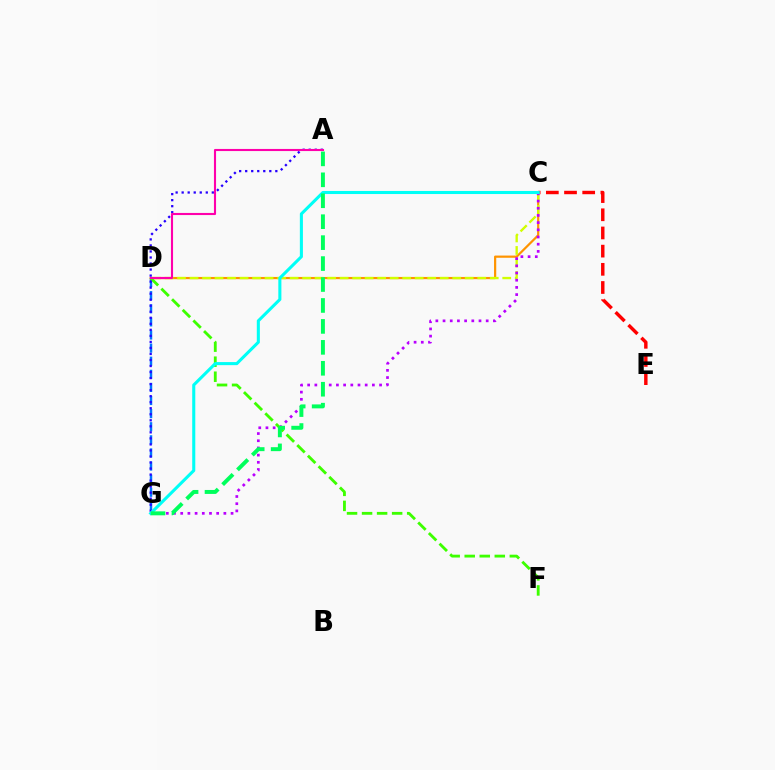{('C', 'E'): [{'color': '#ff0000', 'line_style': 'dashed', 'thickness': 2.47}], ('C', 'D'): [{'color': '#ff9400', 'line_style': 'solid', 'thickness': 1.59}, {'color': '#d1ff00', 'line_style': 'dashed', 'thickness': 1.7}], ('D', 'G'): [{'color': '#0074ff', 'line_style': 'dashed', 'thickness': 1.78}], ('D', 'F'): [{'color': '#3dff00', 'line_style': 'dashed', 'thickness': 2.04}], ('C', 'G'): [{'color': '#b900ff', 'line_style': 'dotted', 'thickness': 1.95}, {'color': '#00fff6', 'line_style': 'solid', 'thickness': 2.21}], ('A', 'G'): [{'color': '#2500ff', 'line_style': 'dotted', 'thickness': 1.64}, {'color': '#00ff5c', 'line_style': 'dashed', 'thickness': 2.84}], ('A', 'D'): [{'color': '#ff00ac', 'line_style': 'solid', 'thickness': 1.52}]}